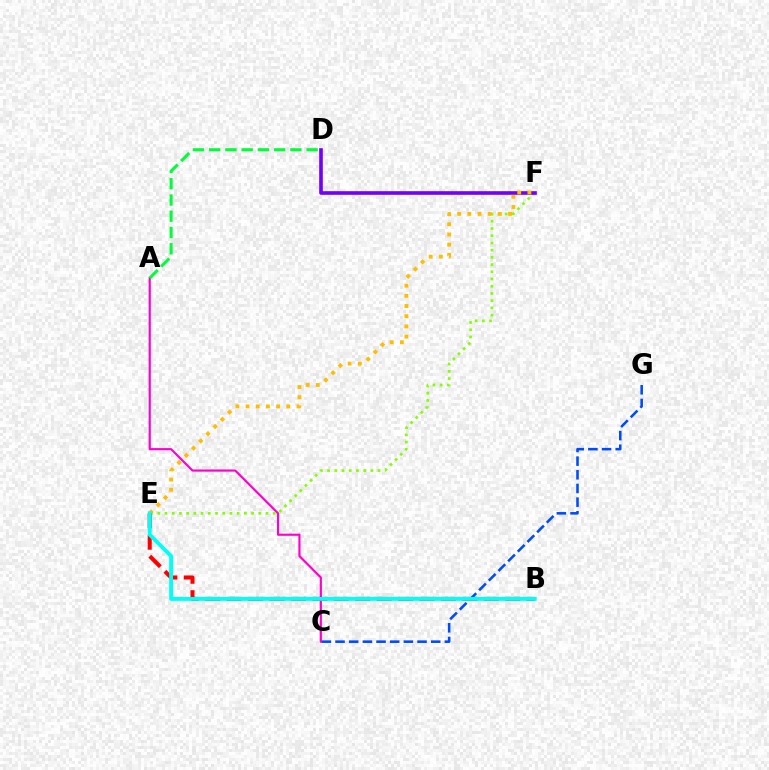{('A', 'C'): [{'color': '#ff00cf', 'line_style': 'solid', 'thickness': 1.55}], ('E', 'F'): [{'color': '#84ff00', 'line_style': 'dotted', 'thickness': 1.96}, {'color': '#ffbd00', 'line_style': 'dotted', 'thickness': 2.77}], ('D', 'F'): [{'color': '#7200ff', 'line_style': 'solid', 'thickness': 2.62}], ('A', 'D'): [{'color': '#00ff39', 'line_style': 'dashed', 'thickness': 2.21}], ('B', 'E'): [{'color': '#ff0000', 'line_style': 'dashed', 'thickness': 2.91}, {'color': '#00fff6', 'line_style': 'solid', 'thickness': 2.79}], ('C', 'G'): [{'color': '#004bff', 'line_style': 'dashed', 'thickness': 1.86}]}